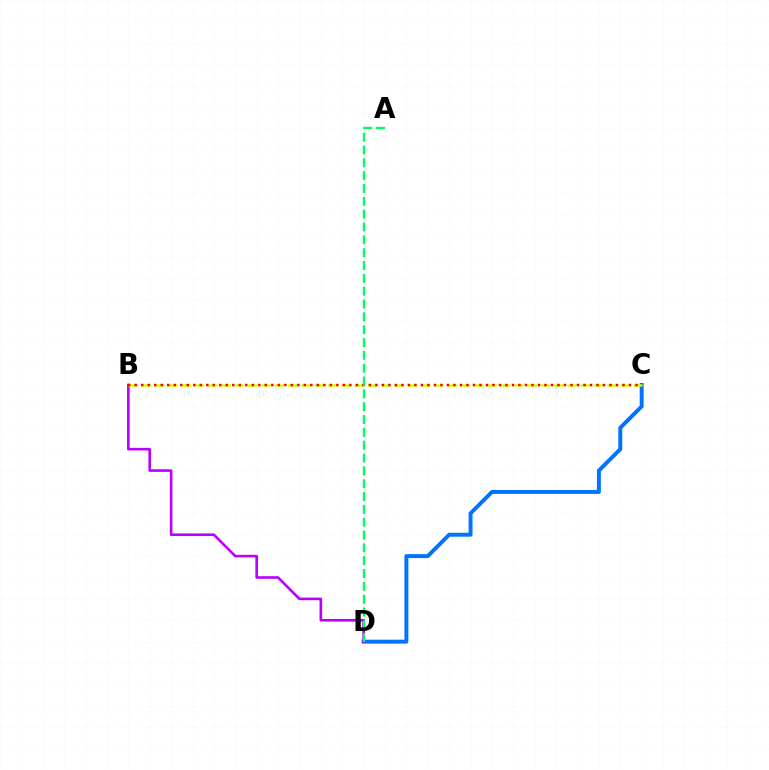{('C', 'D'): [{'color': '#0074ff', 'line_style': 'solid', 'thickness': 2.84}], ('B', 'D'): [{'color': '#b900ff', 'line_style': 'solid', 'thickness': 1.89}], ('B', 'C'): [{'color': '#d1ff00', 'line_style': 'dashed', 'thickness': 1.81}, {'color': '#ff0000', 'line_style': 'dotted', 'thickness': 1.77}], ('A', 'D'): [{'color': '#00ff5c', 'line_style': 'dashed', 'thickness': 1.74}]}